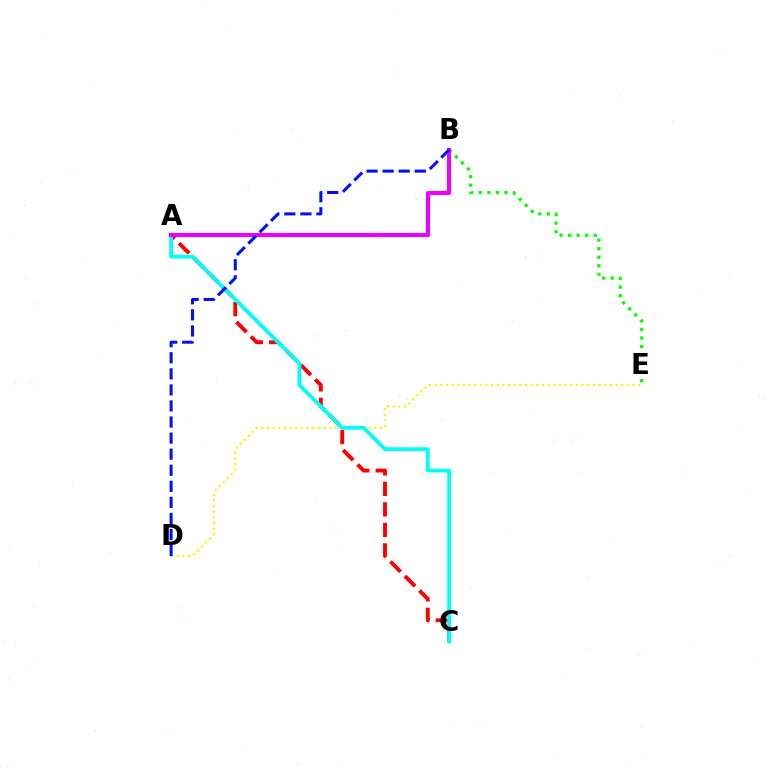{('A', 'C'): [{'color': '#ff0000', 'line_style': 'dashed', 'thickness': 2.79}, {'color': '#00fff6', 'line_style': 'solid', 'thickness': 2.73}], ('D', 'E'): [{'color': '#fcf500', 'line_style': 'dotted', 'thickness': 1.54}], ('B', 'E'): [{'color': '#08ff00', 'line_style': 'dotted', 'thickness': 2.32}], ('A', 'B'): [{'color': '#ee00ff', 'line_style': 'solid', 'thickness': 2.95}], ('B', 'D'): [{'color': '#0010ff', 'line_style': 'dashed', 'thickness': 2.18}]}